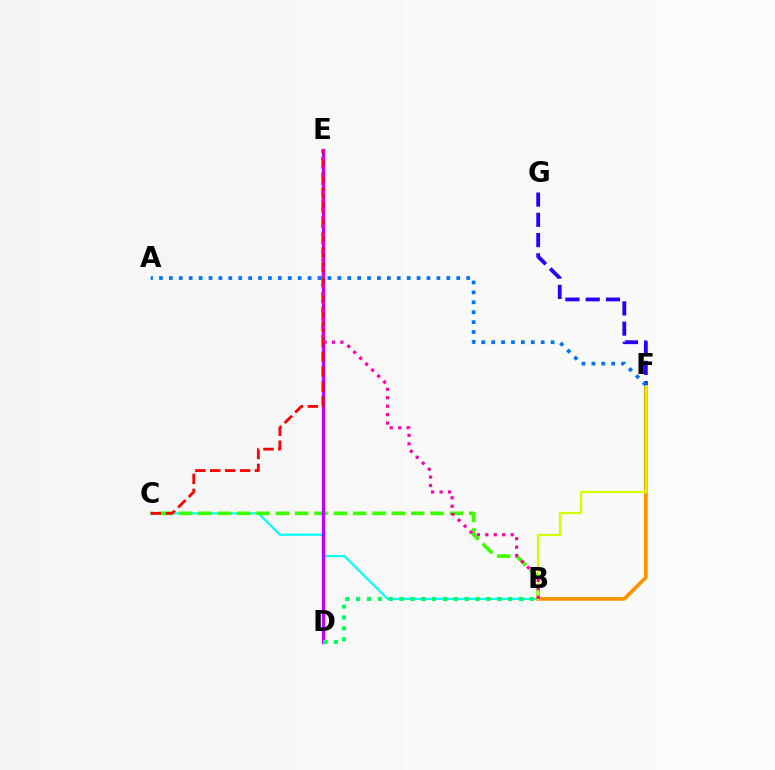{('B', 'C'): [{'color': '#00fff6', 'line_style': 'solid', 'thickness': 1.54}, {'color': '#3dff00', 'line_style': 'dashed', 'thickness': 2.63}], ('B', 'F'): [{'color': '#ff9400', 'line_style': 'solid', 'thickness': 2.68}, {'color': '#d1ff00', 'line_style': 'solid', 'thickness': 1.63}], ('D', 'E'): [{'color': '#b900ff', 'line_style': 'solid', 'thickness': 2.34}], ('C', 'E'): [{'color': '#ff0000', 'line_style': 'dashed', 'thickness': 2.03}], ('B', 'E'): [{'color': '#ff00ac', 'line_style': 'dotted', 'thickness': 2.3}], ('F', 'G'): [{'color': '#2500ff', 'line_style': 'dashed', 'thickness': 2.75}], ('B', 'D'): [{'color': '#00ff5c', 'line_style': 'dotted', 'thickness': 2.95}], ('A', 'F'): [{'color': '#0074ff', 'line_style': 'dotted', 'thickness': 2.69}]}